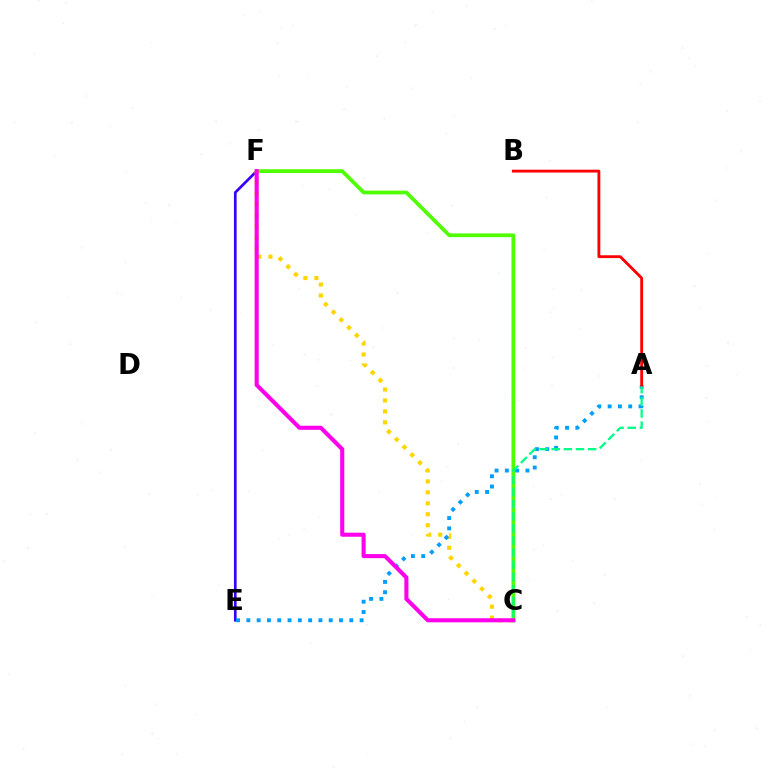{('E', 'F'): [{'color': '#3700ff', 'line_style': 'solid', 'thickness': 1.93}], ('C', 'F'): [{'color': '#4fff00', 'line_style': 'solid', 'thickness': 2.7}, {'color': '#ffd500', 'line_style': 'dotted', 'thickness': 2.98}, {'color': '#ff00ed', 'line_style': 'solid', 'thickness': 2.93}], ('A', 'E'): [{'color': '#009eff', 'line_style': 'dotted', 'thickness': 2.8}], ('A', 'C'): [{'color': '#00ff86', 'line_style': 'dashed', 'thickness': 1.65}], ('A', 'B'): [{'color': '#ff0000', 'line_style': 'solid', 'thickness': 2.04}]}